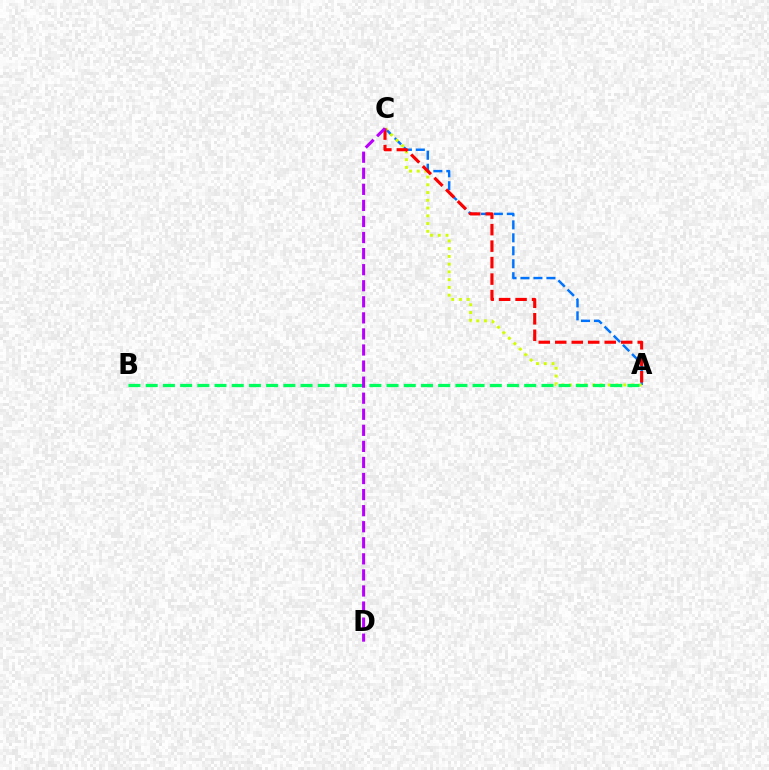{('A', 'C'): [{'color': '#0074ff', 'line_style': 'dashed', 'thickness': 1.76}, {'color': '#d1ff00', 'line_style': 'dotted', 'thickness': 2.11}, {'color': '#ff0000', 'line_style': 'dashed', 'thickness': 2.24}], ('A', 'B'): [{'color': '#00ff5c', 'line_style': 'dashed', 'thickness': 2.34}], ('C', 'D'): [{'color': '#b900ff', 'line_style': 'dashed', 'thickness': 2.18}]}